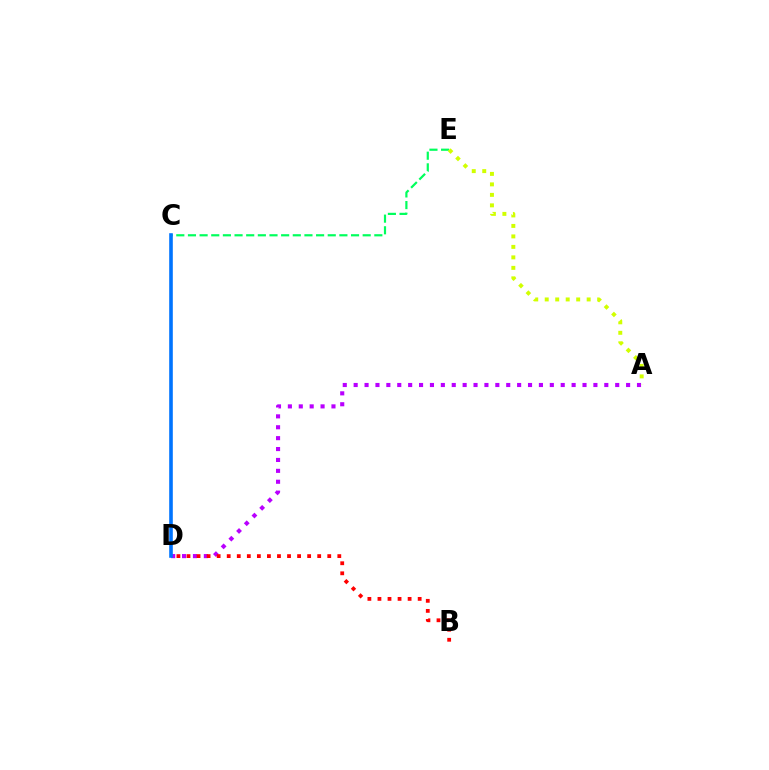{('C', 'E'): [{'color': '#00ff5c', 'line_style': 'dashed', 'thickness': 1.58}], ('A', 'D'): [{'color': '#b900ff', 'line_style': 'dotted', 'thickness': 2.96}], ('A', 'E'): [{'color': '#d1ff00', 'line_style': 'dotted', 'thickness': 2.85}], ('B', 'D'): [{'color': '#ff0000', 'line_style': 'dotted', 'thickness': 2.73}], ('C', 'D'): [{'color': '#0074ff', 'line_style': 'solid', 'thickness': 2.6}]}